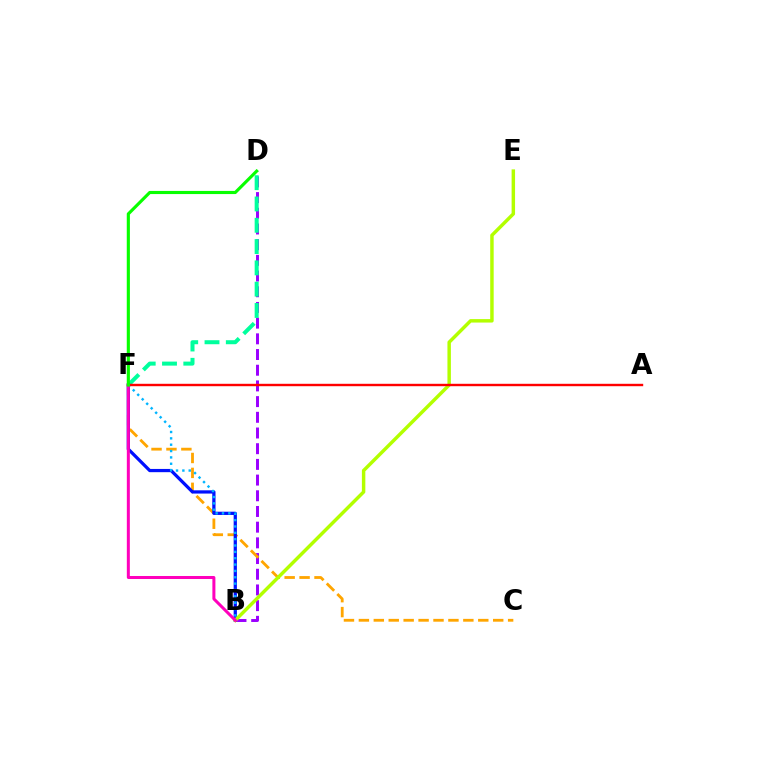{('B', 'D'): [{'color': '#9b00ff', 'line_style': 'dashed', 'thickness': 2.13}], ('C', 'F'): [{'color': '#ffa500', 'line_style': 'dashed', 'thickness': 2.03}], ('D', 'F'): [{'color': '#00ff9d', 'line_style': 'dashed', 'thickness': 2.89}, {'color': '#08ff00', 'line_style': 'solid', 'thickness': 2.26}], ('B', 'F'): [{'color': '#0010ff', 'line_style': 'solid', 'thickness': 2.33}, {'color': '#00b5ff', 'line_style': 'dotted', 'thickness': 1.73}, {'color': '#ff00bd', 'line_style': 'solid', 'thickness': 2.17}], ('B', 'E'): [{'color': '#b3ff00', 'line_style': 'solid', 'thickness': 2.49}], ('A', 'F'): [{'color': '#ff0000', 'line_style': 'solid', 'thickness': 1.73}]}